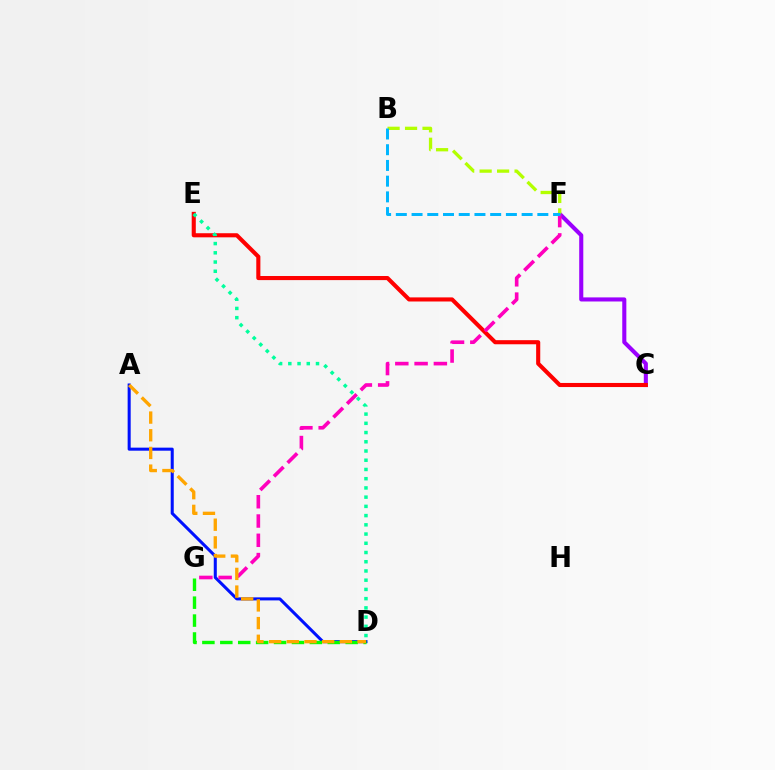{('A', 'D'): [{'color': '#0010ff', 'line_style': 'solid', 'thickness': 2.19}, {'color': '#ffa500', 'line_style': 'dashed', 'thickness': 2.4}], ('D', 'G'): [{'color': '#08ff00', 'line_style': 'dashed', 'thickness': 2.43}], ('C', 'F'): [{'color': '#9b00ff', 'line_style': 'solid', 'thickness': 2.94}], ('C', 'E'): [{'color': '#ff0000', 'line_style': 'solid', 'thickness': 2.95}], ('B', 'F'): [{'color': '#b3ff00', 'line_style': 'dashed', 'thickness': 2.37}, {'color': '#00b5ff', 'line_style': 'dashed', 'thickness': 2.14}], ('F', 'G'): [{'color': '#ff00bd', 'line_style': 'dashed', 'thickness': 2.62}], ('D', 'E'): [{'color': '#00ff9d', 'line_style': 'dotted', 'thickness': 2.51}]}